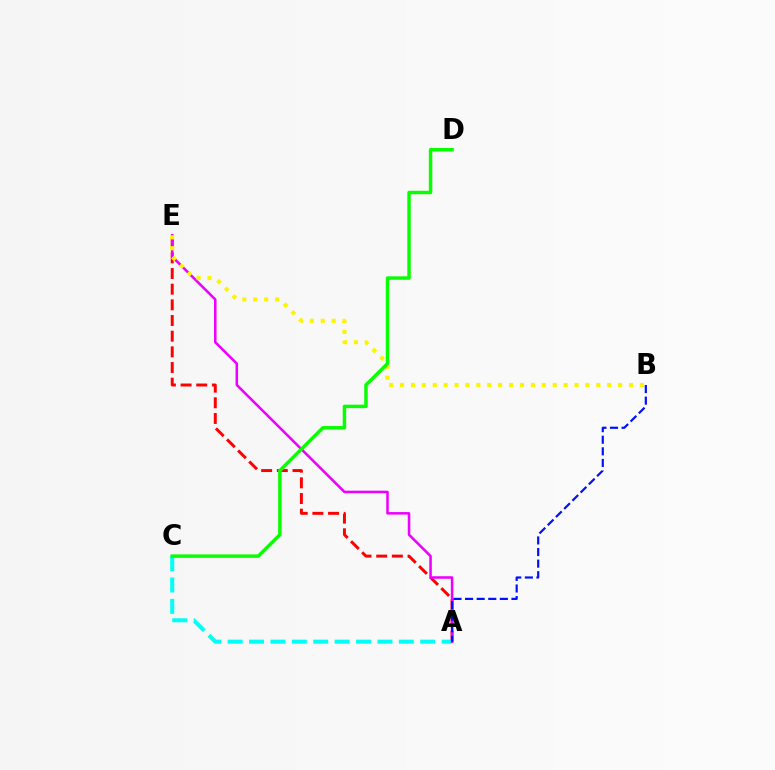{('A', 'E'): [{'color': '#ff0000', 'line_style': 'dashed', 'thickness': 2.13}, {'color': '#ee00ff', 'line_style': 'solid', 'thickness': 1.83}], ('A', 'C'): [{'color': '#00fff6', 'line_style': 'dashed', 'thickness': 2.91}], ('A', 'B'): [{'color': '#0010ff', 'line_style': 'dashed', 'thickness': 1.58}], ('B', 'E'): [{'color': '#fcf500', 'line_style': 'dotted', 'thickness': 2.96}], ('C', 'D'): [{'color': '#08ff00', 'line_style': 'solid', 'thickness': 2.49}]}